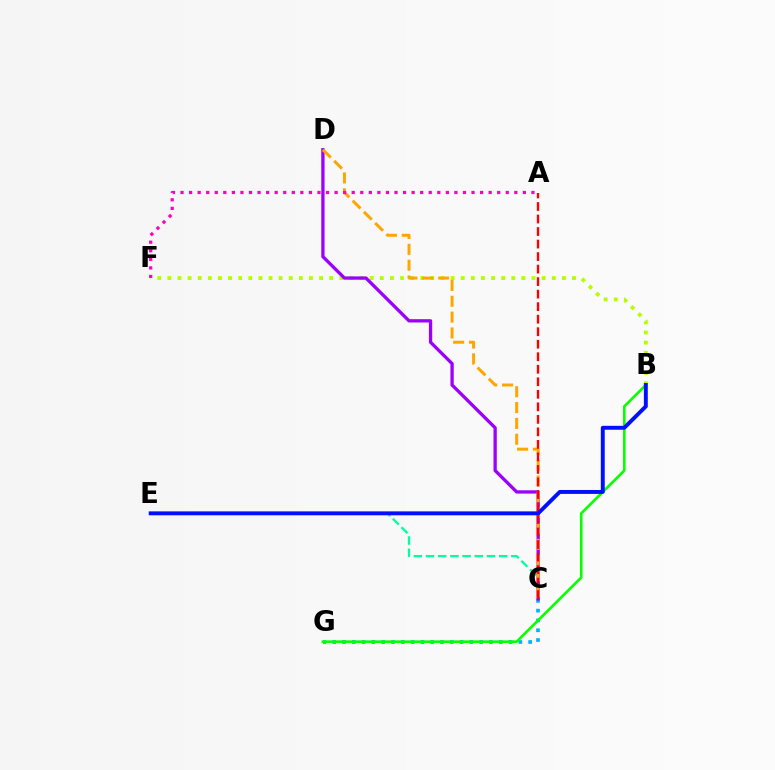{('B', 'F'): [{'color': '#b3ff00', 'line_style': 'dotted', 'thickness': 2.75}], ('C', 'E'): [{'color': '#00ff9d', 'line_style': 'dashed', 'thickness': 1.66}], ('C', 'G'): [{'color': '#00b5ff', 'line_style': 'dotted', 'thickness': 2.66}], ('C', 'D'): [{'color': '#9b00ff', 'line_style': 'solid', 'thickness': 2.38}, {'color': '#ffa500', 'line_style': 'dashed', 'thickness': 2.15}], ('B', 'G'): [{'color': '#08ff00', 'line_style': 'solid', 'thickness': 1.88}], ('A', 'C'): [{'color': '#ff0000', 'line_style': 'dashed', 'thickness': 1.7}], ('A', 'F'): [{'color': '#ff00bd', 'line_style': 'dotted', 'thickness': 2.33}], ('B', 'E'): [{'color': '#0010ff', 'line_style': 'solid', 'thickness': 2.82}]}